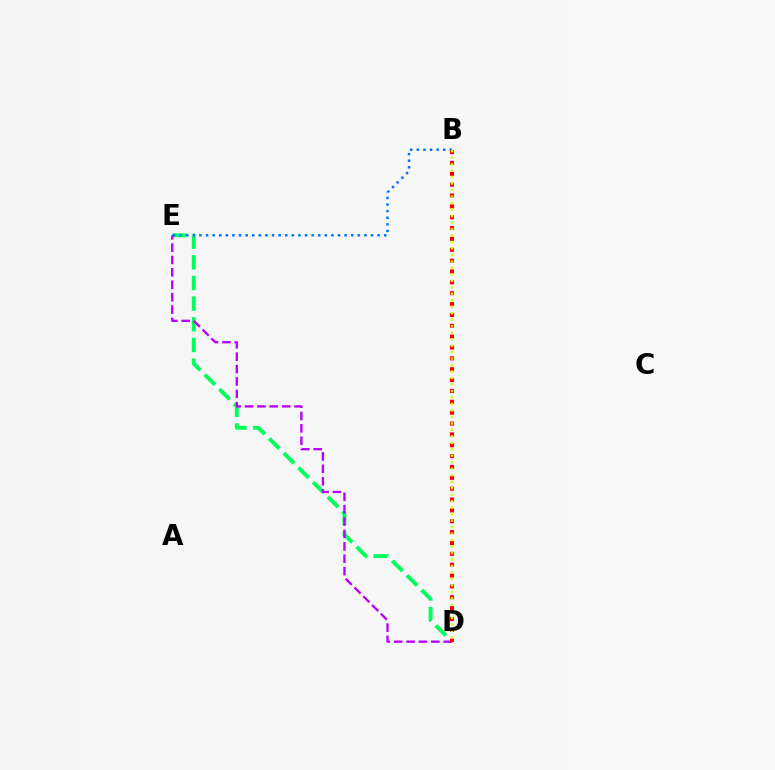{('D', 'E'): [{'color': '#00ff5c', 'line_style': 'dashed', 'thickness': 2.81}, {'color': '#b900ff', 'line_style': 'dashed', 'thickness': 1.68}], ('B', 'E'): [{'color': '#0074ff', 'line_style': 'dotted', 'thickness': 1.79}], ('B', 'D'): [{'color': '#ff0000', 'line_style': 'dotted', 'thickness': 2.95}, {'color': '#d1ff00', 'line_style': 'dotted', 'thickness': 1.76}]}